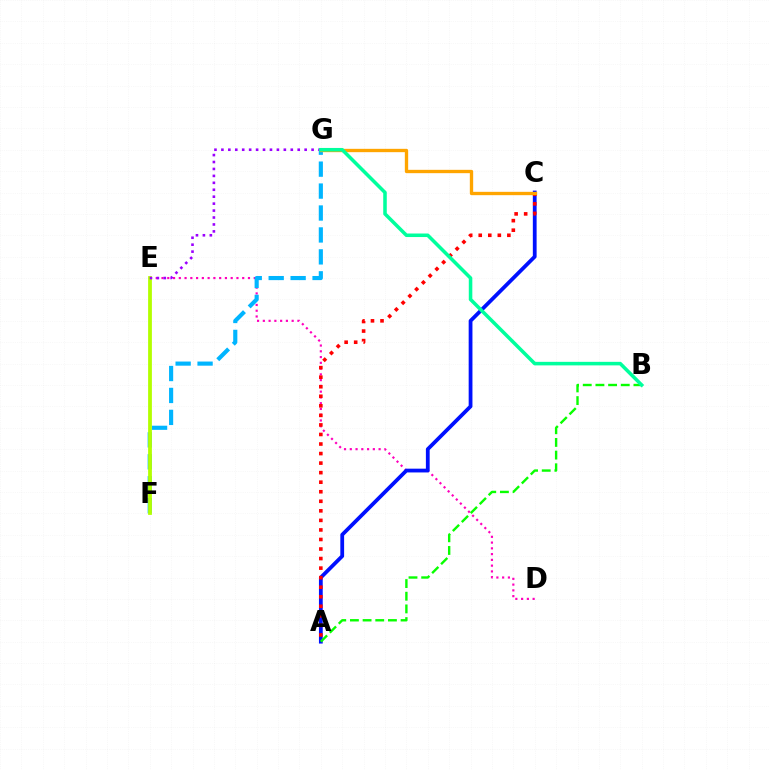{('D', 'E'): [{'color': '#ff00bd', 'line_style': 'dotted', 'thickness': 1.57}], ('A', 'C'): [{'color': '#0010ff', 'line_style': 'solid', 'thickness': 2.72}, {'color': '#ff0000', 'line_style': 'dotted', 'thickness': 2.59}], ('F', 'G'): [{'color': '#00b5ff', 'line_style': 'dashed', 'thickness': 2.98}], ('A', 'B'): [{'color': '#08ff00', 'line_style': 'dashed', 'thickness': 1.72}], ('C', 'G'): [{'color': '#ffa500', 'line_style': 'solid', 'thickness': 2.4}], ('E', 'F'): [{'color': '#b3ff00', 'line_style': 'solid', 'thickness': 2.72}], ('E', 'G'): [{'color': '#9b00ff', 'line_style': 'dotted', 'thickness': 1.88}], ('B', 'G'): [{'color': '#00ff9d', 'line_style': 'solid', 'thickness': 2.55}]}